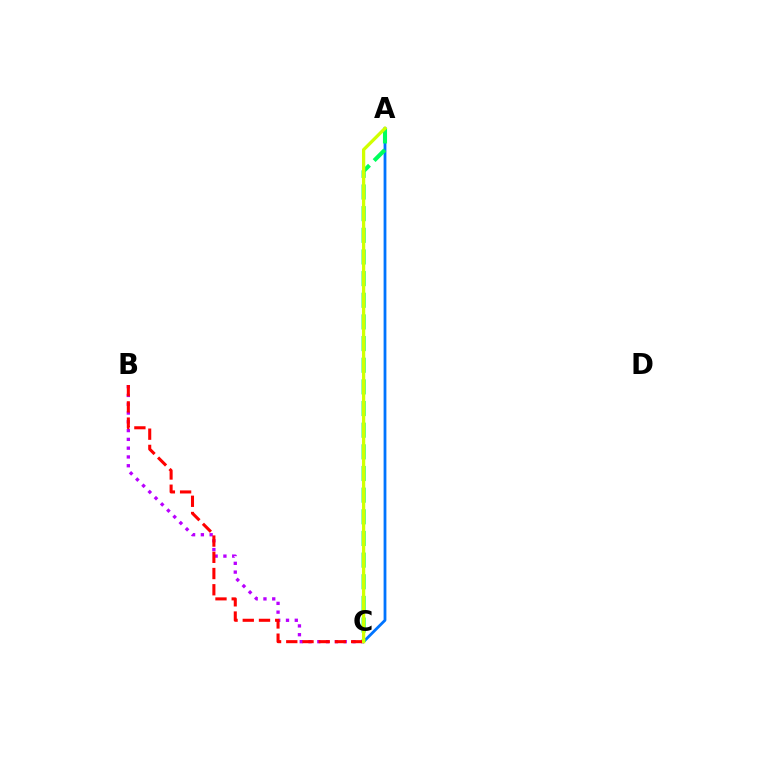{('A', 'C'): [{'color': '#0074ff', 'line_style': 'solid', 'thickness': 2.01}, {'color': '#00ff5c', 'line_style': 'dashed', 'thickness': 2.94}, {'color': '#d1ff00', 'line_style': 'solid', 'thickness': 2.35}], ('B', 'C'): [{'color': '#b900ff', 'line_style': 'dotted', 'thickness': 2.39}, {'color': '#ff0000', 'line_style': 'dashed', 'thickness': 2.2}]}